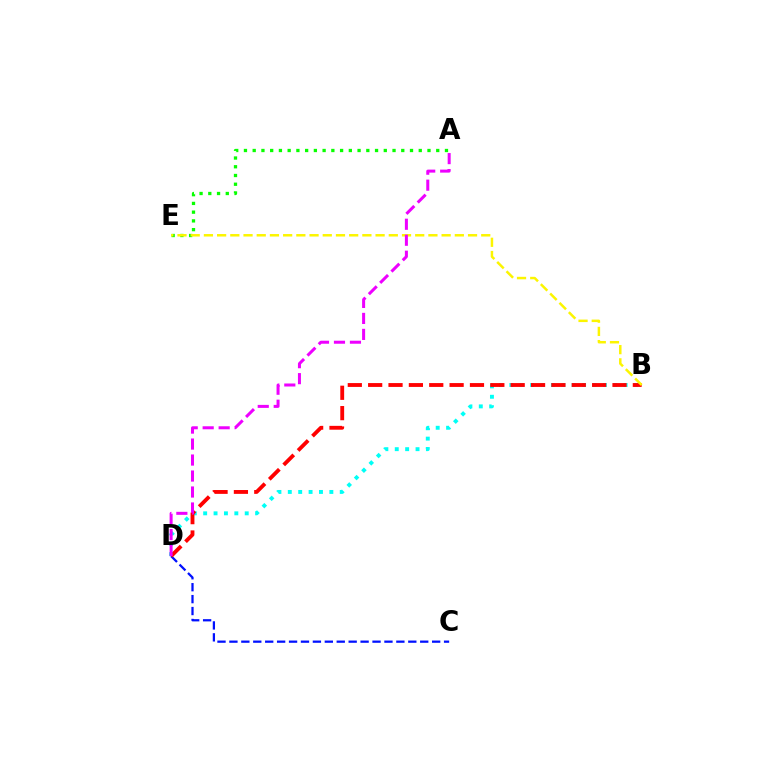{('A', 'E'): [{'color': '#08ff00', 'line_style': 'dotted', 'thickness': 2.37}], ('B', 'D'): [{'color': '#00fff6', 'line_style': 'dotted', 'thickness': 2.82}, {'color': '#ff0000', 'line_style': 'dashed', 'thickness': 2.77}], ('C', 'D'): [{'color': '#0010ff', 'line_style': 'dashed', 'thickness': 1.62}], ('B', 'E'): [{'color': '#fcf500', 'line_style': 'dashed', 'thickness': 1.79}], ('A', 'D'): [{'color': '#ee00ff', 'line_style': 'dashed', 'thickness': 2.17}]}